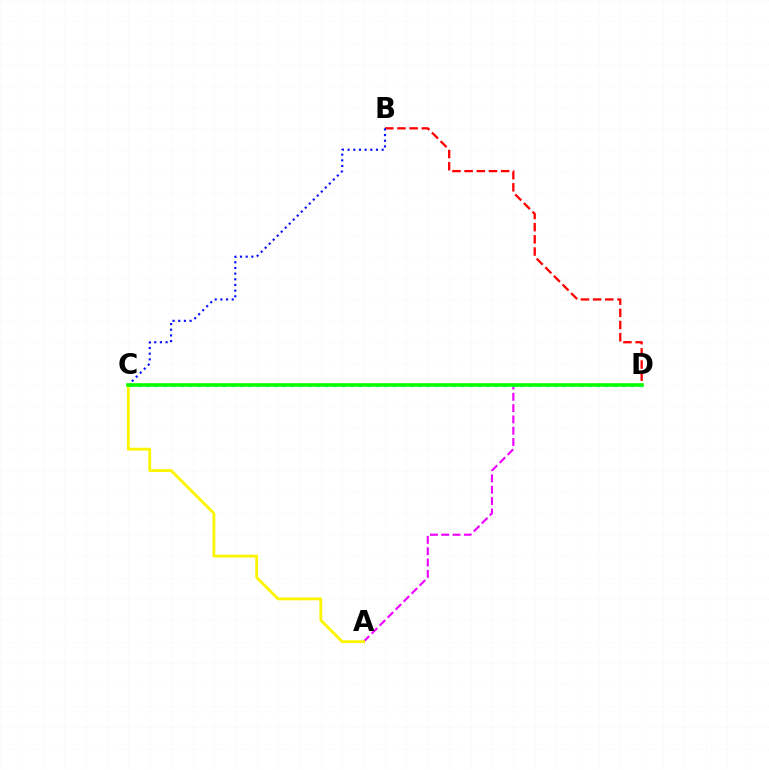{('B', 'D'): [{'color': '#ff0000', 'line_style': 'dashed', 'thickness': 1.65}], ('A', 'D'): [{'color': '#ee00ff', 'line_style': 'dashed', 'thickness': 1.54}], ('B', 'C'): [{'color': '#0010ff', 'line_style': 'dotted', 'thickness': 1.54}], ('C', 'D'): [{'color': '#00fff6', 'line_style': 'dotted', 'thickness': 2.31}, {'color': '#08ff00', 'line_style': 'solid', 'thickness': 2.59}], ('A', 'C'): [{'color': '#fcf500', 'line_style': 'solid', 'thickness': 2.04}]}